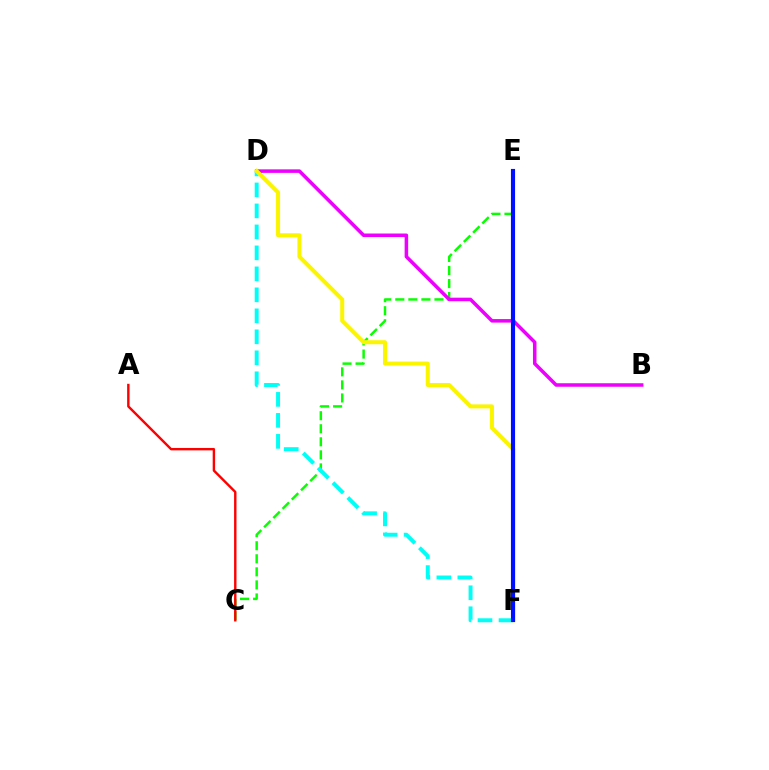{('C', 'E'): [{'color': '#08ff00', 'line_style': 'dashed', 'thickness': 1.77}], ('B', 'D'): [{'color': '#ee00ff', 'line_style': 'solid', 'thickness': 2.54}], ('A', 'C'): [{'color': '#ff0000', 'line_style': 'solid', 'thickness': 1.73}], ('D', 'F'): [{'color': '#00fff6', 'line_style': 'dashed', 'thickness': 2.85}, {'color': '#fcf500', 'line_style': 'solid', 'thickness': 2.9}], ('E', 'F'): [{'color': '#0010ff', 'line_style': 'solid', 'thickness': 2.98}]}